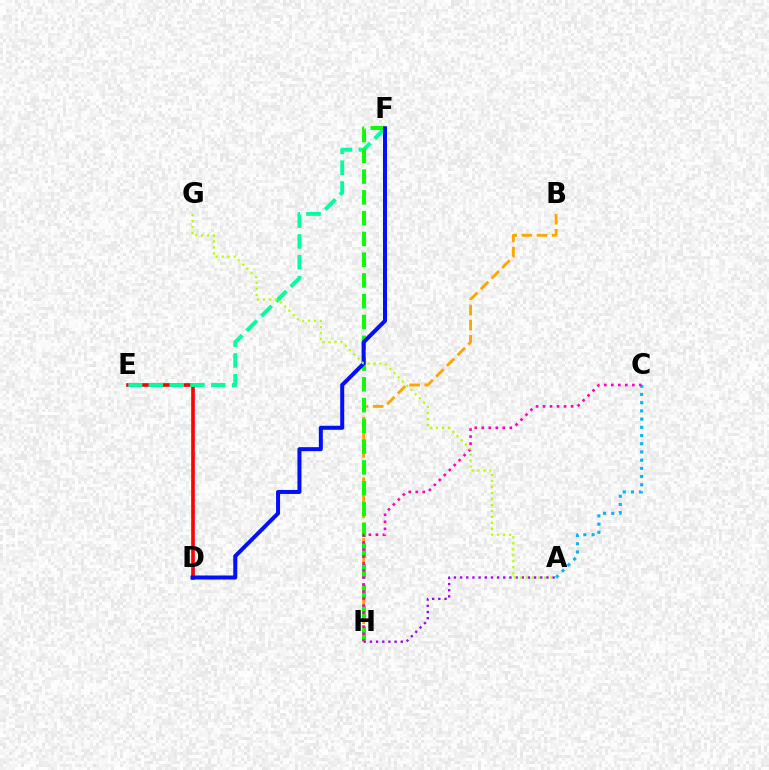{('B', 'H'): [{'color': '#ffa500', 'line_style': 'dashed', 'thickness': 2.06}], ('D', 'E'): [{'color': '#ff0000', 'line_style': 'solid', 'thickness': 2.62}], ('E', 'F'): [{'color': '#00ff9d', 'line_style': 'dashed', 'thickness': 2.82}], ('A', 'H'): [{'color': '#9b00ff', 'line_style': 'dotted', 'thickness': 1.68}], ('A', 'C'): [{'color': '#00b5ff', 'line_style': 'dotted', 'thickness': 2.23}], ('F', 'H'): [{'color': '#08ff00', 'line_style': 'dashed', 'thickness': 2.82}], ('C', 'H'): [{'color': '#ff00bd', 'line_style': 'dotted', 'thickness': 1.9}], ('D', 'F'): [{'color': '#0010ff', 'line_style': 'solid', 'thickness': 2.88}], ('A', 'G'): [{'color': '#b3ff00', 'line_style': 'dotted', 'thickness': 1.62}]}